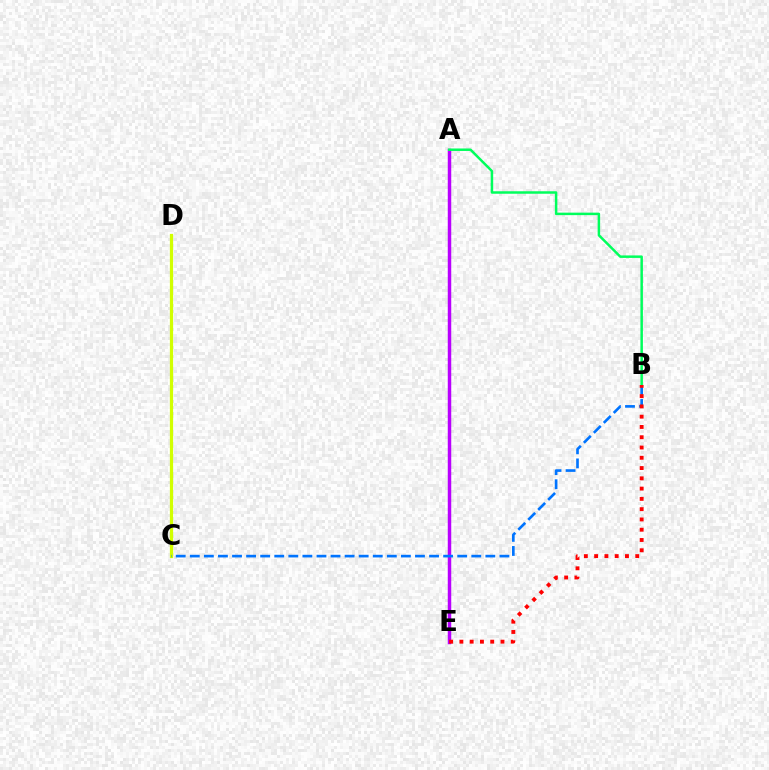{('C', 'D'): [{'color': '#d1ff00', 'line_style': 'solid', 'thickness': 2.33}], ('A', 'E'): [{'color': '#b900ff', 'line_style': 'solid', 'thickness': 2.5}], ('A', 'B'): [{'color': '#00ff5c', 'line_style': 'solid', 'thickness': 1.79}], ('B', 'C'): [{'color': '#0074ff', 'line_style': 'dashed', 'thickness': 1.91}], ('B', 'E'): [{'color': '#ff0000', 'line_style': 'dotted', 'thickness': 2.79}]}